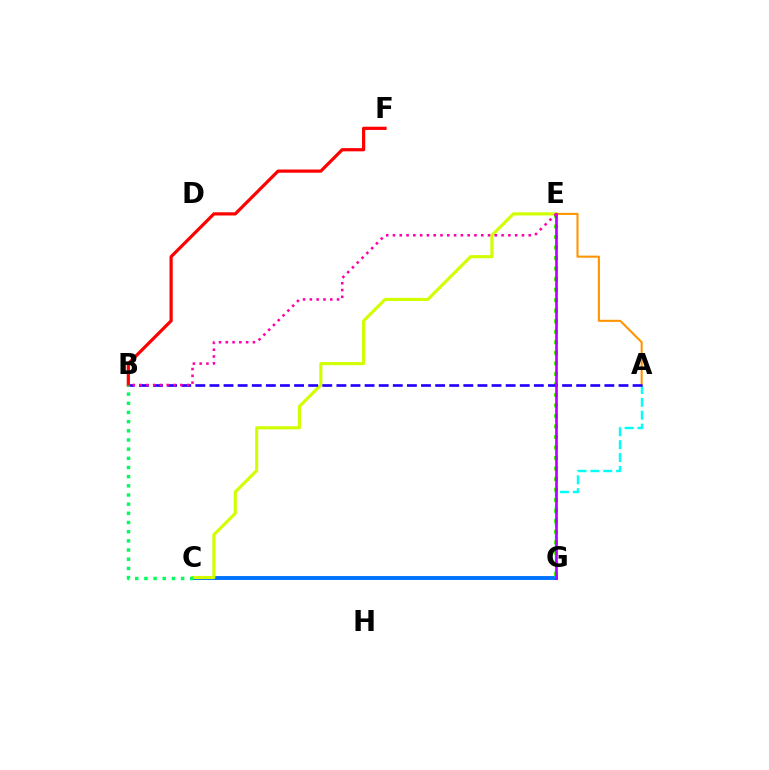{('C', 'G'): [{'color': '#0074ff', 'line_style': 'solid', 'thickness': 2.82}], ('C', 'E'): [{'color': '#d1ff00', 'line_style': 'solid', 'thickness': 2.24}], ('A', 'G'): [{'color': '#00fff6', 'line_style': 'dashed', 'thickness': 1.75}], ('E', 'G'): [{'color': '#3dff00', 'line_style': 'dotted', 'thickness': 2.86}, {'color': '#b900ff', 'line_style': 'solid', 'thickness': 1.92}], ('A', 'E'): [{'color': '#ff9400', 'line_style': 'solid', 'thickness': 1.5}], ('A', 'B'): [{'color': '#2500ff', 'line_style': 'dashed', 'thickness': 1.92}], ('B', 'F'): [{'color': '#ff0000', 'line_style': 'solid', 'thickness': 2.31}], ('B', 'E'): [{'color': '#ff00ac', 'line_style': 'dotted', 'thickness': 1.84}], ('B', 'C'): [{'color': '#00ff5c', 'line_style': 'dotted', 'thickness': 2.49}]}